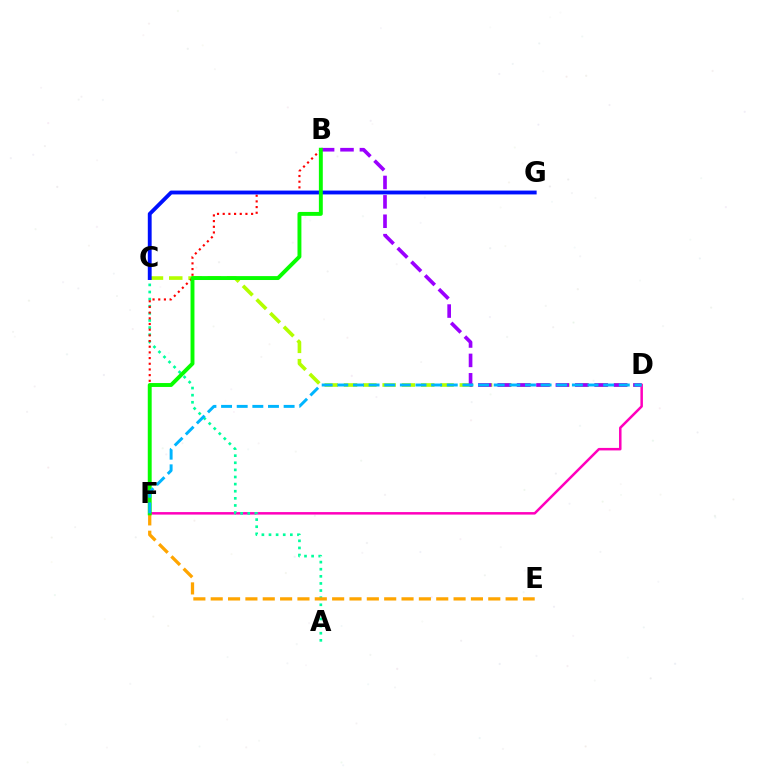{('D', 'F'): [{'color': '#ff00bd', 'line_style': 'solid', 'thickness': 1.8}, {'color': '#00b5ff', 'line_style': 'dashed', 'thickness': 2.12}], ('A', 'C'): [{'color': '#00ff9d', 'line_style': 'dotted', 'thickness': 1.93}], ('C', 'D'): [{'color': '#b3ff00', 'line_style': 'dashed', 'thickness': 2.62}], ('B', 'F'): [{'color': '#ff0000', 'line_style': 'dotted', 'thickness': 1.54}, {'color': '#08ff00', 'line_style': 'solid', 'thickness': 2.81}], ('B', 'D'): [{'color': '#9b00ff', 'line_style': 'dashed', 'thickness': 2.64}], ('E', 'F'): [{'color': '#ffa500', 'line_style': 'dashed', 'thickness': 2.36}], ('C', 'G'): [{'color': '#0010ff', 'line_style': 'solid', 'thickness': 2.77}]}